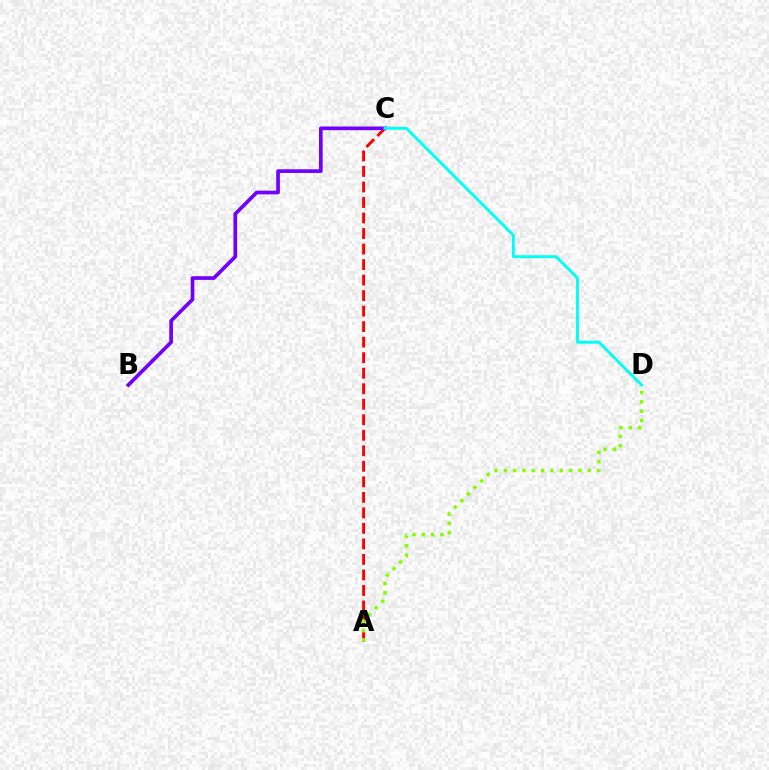{('A', 'C'): [{'color': '#ff0000', 'line_style': 'dashed', 'thickness': 2.11}], ('A', 'D'): [{'color': '#84ff00', 'line_style': 'dotted', 'thickness': 2.53}], ('B', 'C'): [{'color': '#7200ff', 'line_style': 'solid', 'thickness': 2.65}], ('C', 'D'): [{'color': '#00fff6', 'line_style': 'solid', 'thickness': 2.1}]}